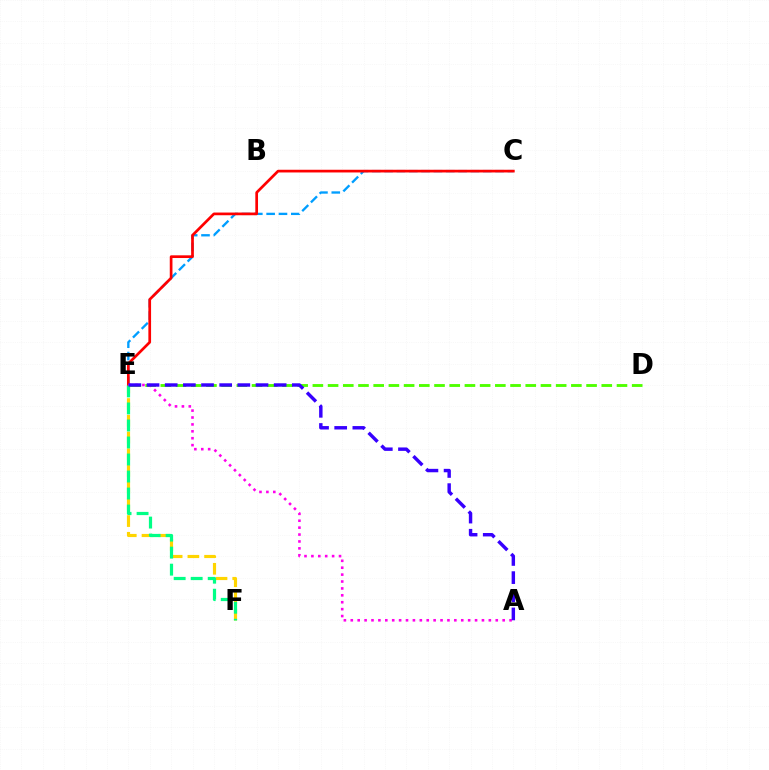{('C', 'E'): [{'color': '#009eff', 'line_style': 'dashed', 'thickness': 1.68}, {'color': '#ff0000', 'line_style': 'solid', 'thickness': 1.95}], ('E', 'F'): [{'color': '#ffd500', 'line_style': 'dashed', 'thickness': 2.27}, {'color': '#00ff86', 'line_style': 'dashed', 'thickness': 2.31}], ('D', 'E'): [{'color': '#4fff00', 'line_style': 'dashed', 'thickness': 2.07}], ('A', 'E'): [{'color': '#ff00ed', 'line_style': 'dotted', 'thickness': 1.88}, {'color': '#3700ff', 'line_style': 'dashed', 'thickness': 2.47}]}